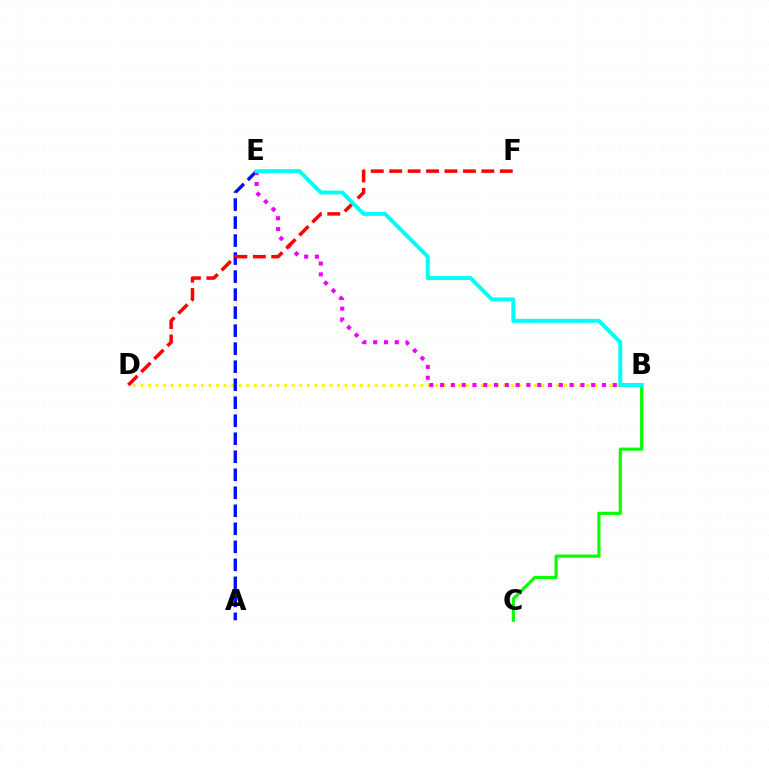{('B', 'C'): [{'color': '#08ff00', 'line_style': 'solid', 'thickness': 2.27}], ('B', 'D'): [{'color': '#fcf500', 'line_style': 'dotted', 'thickness': 2.05}], ('A', 'E'): [{'color': '#0010ff', 'line_style': 'dashed', 'thickness': 2.45}], ('B', 'E'): [{'color': '#ee00ff', 'line_style': 'dotted', 'thickness': 2.93}, {'color': '#00fff6', 'line_style': 'solid', 'thickness': 2.85}], ('D', 'F'): [{'color': '#ff0000', 'line_style': 'dashed', 'thickness': 2.5}]}